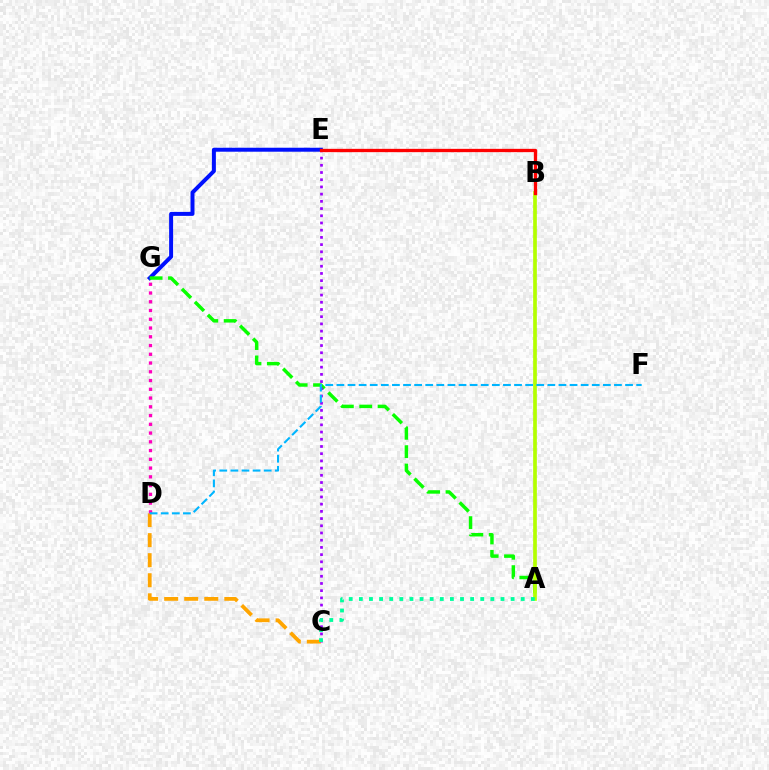{('C', 'D'): [{'color': '#ffa500', 'line_style': 'dashed', 'thickness': 2.72}], ('E', 'G'): [{'color': '#0010ff', 'line_style': 'solid', 'thickness': 2.86}], ('A', 'G'): [{'color': '#08ff00', 'line_style': 'dashed', 'thickness': 2.49}], ('A', 'B'): [{'color': '#b3ff00', 'line_style': 'solid', 'thickness': 2.65}], ('C', 'E'): [{'color': '#9b00ff', 'line_style': 'dotted', 'thickness': 1.96}], ('B', 'E'): [{'color': '#ff0000', 'line_style': 'solid', 'thickness': 2.39}], ('A', 'C'): [{'color': '#00ff9d', 'line_style': 'dotted', 'thickness': 2.75}], ('D', 'G'): [{'color': '#ff00bd', 'line_style': 'dotted', 'thickness': 2.38}], ('D', 'F'): [{'color': '#00b5ff', 'line_style': 'dashed', 'thickness': 1.51}]}